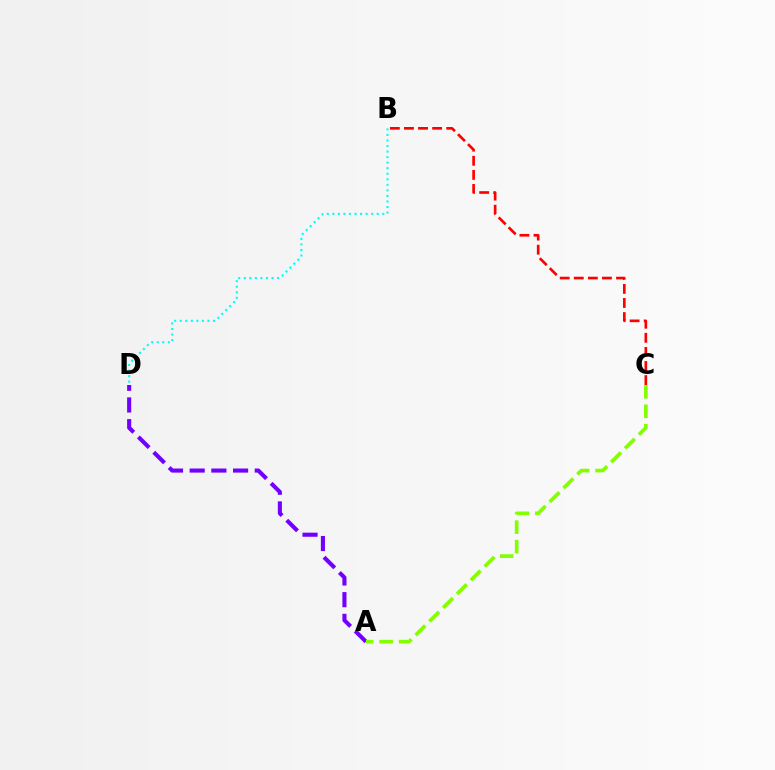{('A', 'D'): [{'color': '#7200ff', 'line_style': 'dashed', 'thickness': 2.95}], ('B', 'D'): [{'color': '#00fff6', 'line_style': 'dotted', 'thickness': 1.51}], ('B', 'C'): [{'color': '#ff0000', 'line_style': 'dashed', 'thickness': 1.91}], ('A', 'C'): [{'color': '#84ff00', 'line_style': 'dashed', 'thickness': 2.65}]}